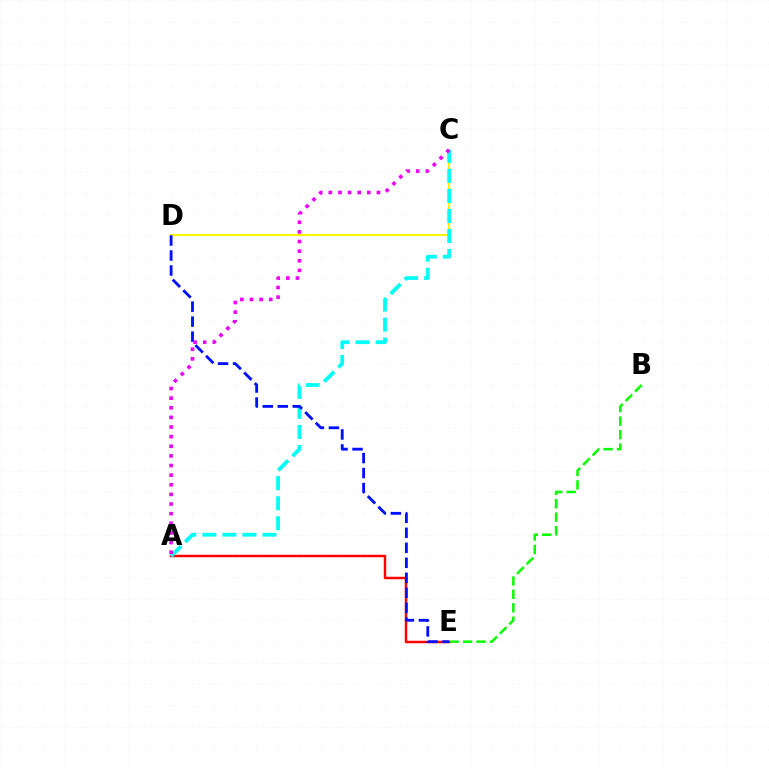{('B', 'E'): [{'color': '#08ff00', 'line_style': 'dashed', 'thickness': 1.82}], ('C', 'D'): [{'color': '#fcf500', 'line_style': 'solid', 'thickness': 1.54}], ('A', 'E'): [{'color': '#ff0000', 'line_style': 'solid', 'thickness': 1.78}], ('A', 'C'): [{'color': '#00fff6', 'line_style': 'dashed', 'thickness': 2.72}, {'color': '#ee00ff', 'line_style': 'dotted', 'thickness': 2.62}], ('D', 'E'): [{'color': '#0010ff', 'line_style': 'dashed', 'thickness': 2.04}]}